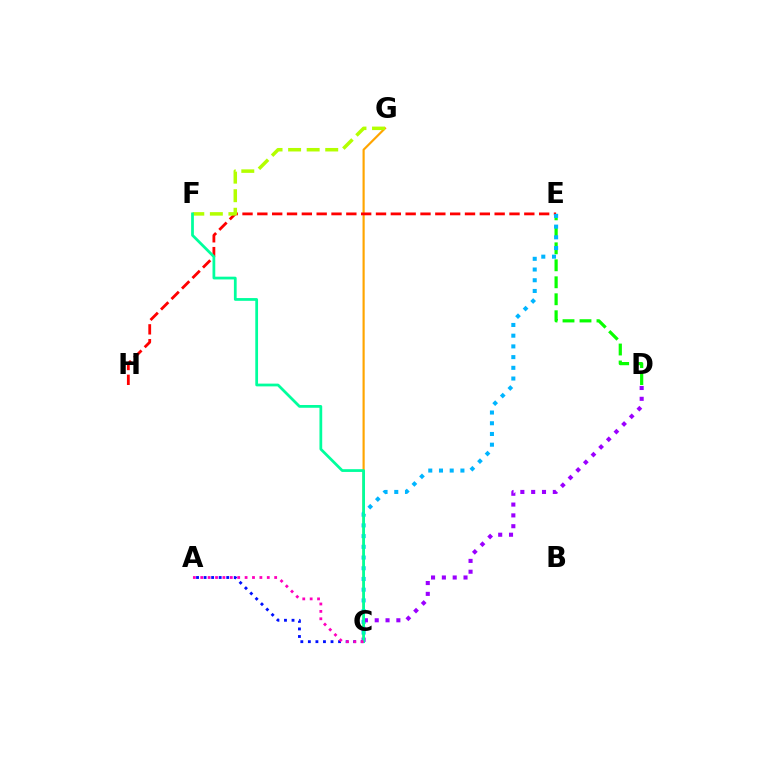{('C', 'G'): [{'color': '#ffa500', 'line_style': 'solid', 'thickness': 1.56}], ('D', 'E'): [{'color': '#08ff00', 'line_style': 'dashed', 'thickness': 2.31}], ('E', 'H'): [{'color': '#ff0000', 'line_style': 'dashed', 'thickness': 2.01}], ('A', 'C'): [{'color': '#0010ff', 'line_style': 'dotted', 'thickness': 2.05}, {'color': '#ff00bd', 'line_style': 'dotted', 'thickness': 2.01}], ('C', 'E'): [{'color': '#00b5ff', 'line_style': 'dotted', 'thickness': 2.91}], ('C', 'D'): [{'color': '#9b00ff', 'line_style': 'dotted', 'thickness': 2.94}], ('F', 'G'): [{'color': '#b3ff00', 'line_style': 'dashed', 'thickness': 2.52}], ('C', 'F'): [{'color': '#00ff9d', 'line_style': 'solid', 'thickness': 1.98}]}